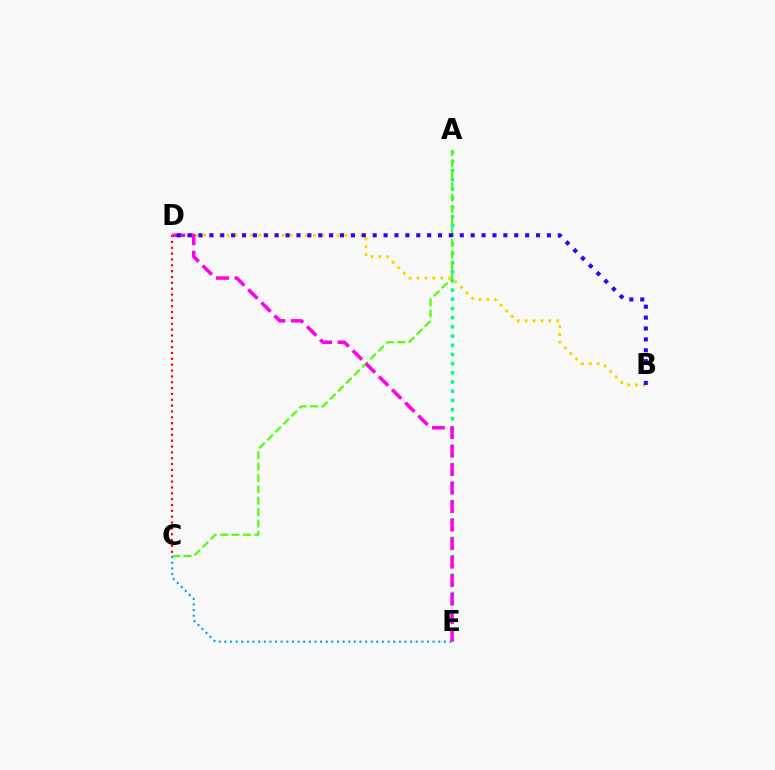{('A', 'E'): [{'color': '#00ff86', 'line_style': 'dotted', 'thickness': 2.5}], ('C', 'D'): [{'color': '#ff0000', 'line_style': 'dotted', 'thickness': 1.59}], ('A', 'C'): [{'color': '#4fff00', 'line_style': 'dashed', 'thickness': 1.54}], ('B', 'D'): [{'color': '#ffd500', 'line_style': 'dotted', 'thickness': 2.14}, {'color': '#3700ff', 'line_style': 'dotted', 'thickness': 2.96}], ('C', 'E'): [{'color': '#009eff', 'line_style': 'dotted', 'thickness': 1.53}], ('D', 'E'): [{'color': '#ff00ed', 'line_style': 'dashed', 'thickness': 2.51}]}